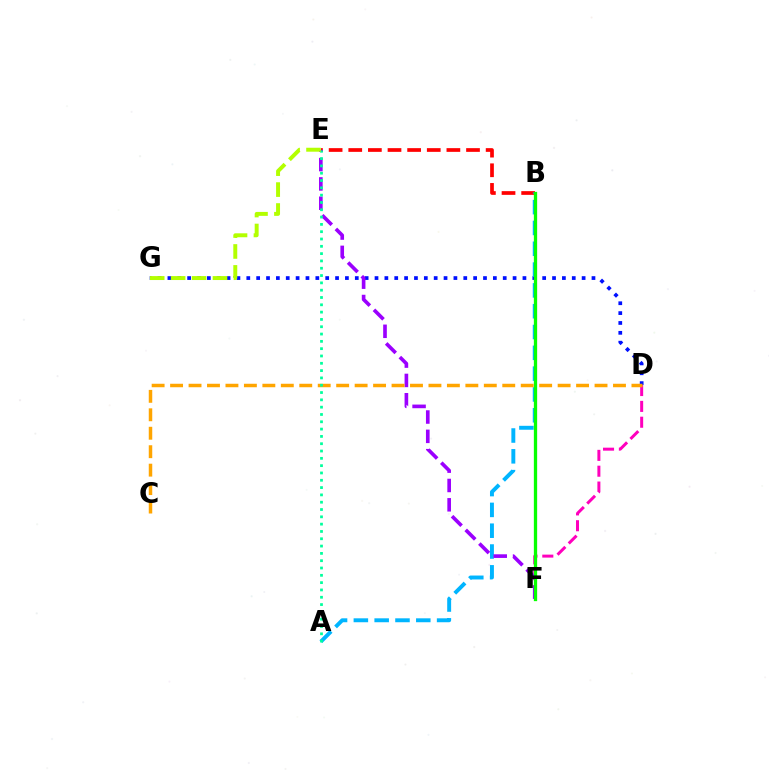{('D', 'F'): [{'color': '#ff00bd', 'line_style': 'dashed', 'thickness': 2.15}], ('B', 'E'): [{'color': '#ff0000', 'line_style': 'dashed', 'thickness': 2.67}], ('D', 'G'): [{'color': '#0010ff', 'line_style': 'dotted', 'thickness': 2.68}], ('A', 'B'): [{'color': '#00b5ff', 'line_style': 'dashed', 'thickness': 2.83}], ('E', 'F'): [{'color': '#9b00ff', 'line_style': 'dashed', 'thickness': 2.63}], ('B', 'F'): [{'color': '#08ff00', 'line_style': 'solid', 'thickness': 2.37}], ('C', 'D'): [{'color': '#ffa500', 'line_style': 'dashed', 'thickness': 2.51}], ('A', 'E'): [{'color': '#00ff9d', 'line_style': 'dotted', 'thickness': 1.99}], ('E', 'G'): [{'color': '#b3ff00', 'line_style': 'dashed', 'thickness': 2.84}]}